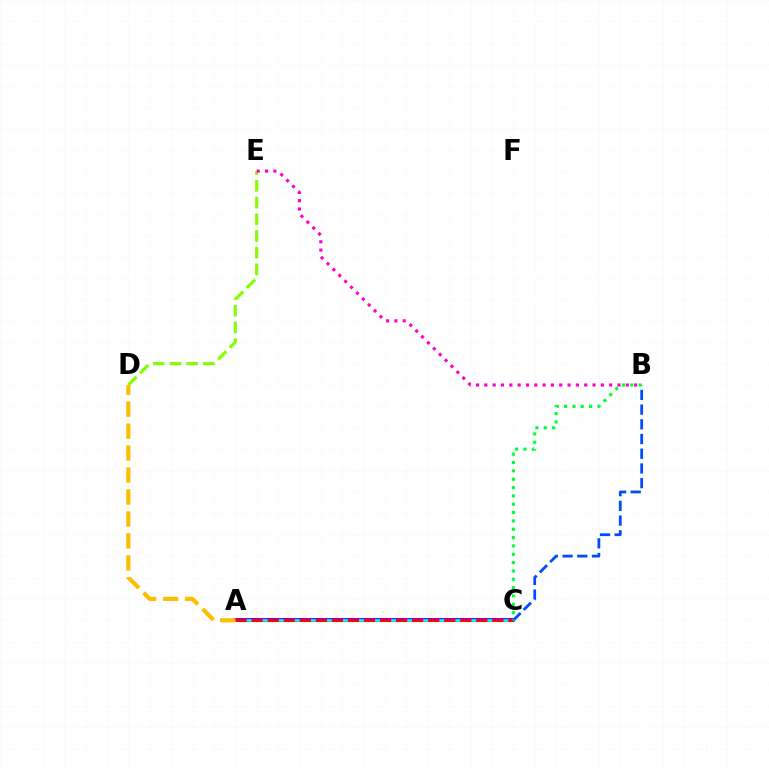{('A', 'C'): [{'color': '#7200ff', 'line_style': 'solid', 'thickness': 2.9}, {'color': '#00fff6', 'line_style': 'solid', 'thickness': 1.85}, {'color': '#ff0000', 'line_style': 'dashed', 'thickness': 2.18}], ('D', 'E'): [{'color': '#84ff00', 'line_style': 'dashed', 'thickness': 2.27}], ('B', 'C'): [{'color': '#004bff', 'line_style': 'dashed', 'thickness': 2.0}, {'color': '#00ff39', 'line_style': 'dotted', 'thickness': 2.27}], ('B', 'E'): [{'color': '#ff00cf', 'line_style': 'dotted', 'thickness': 2.26}], ('A', 'D'): [{'color': '#ffbd00', 'line_style': 'dashed', 'thickness': 2.98}]}